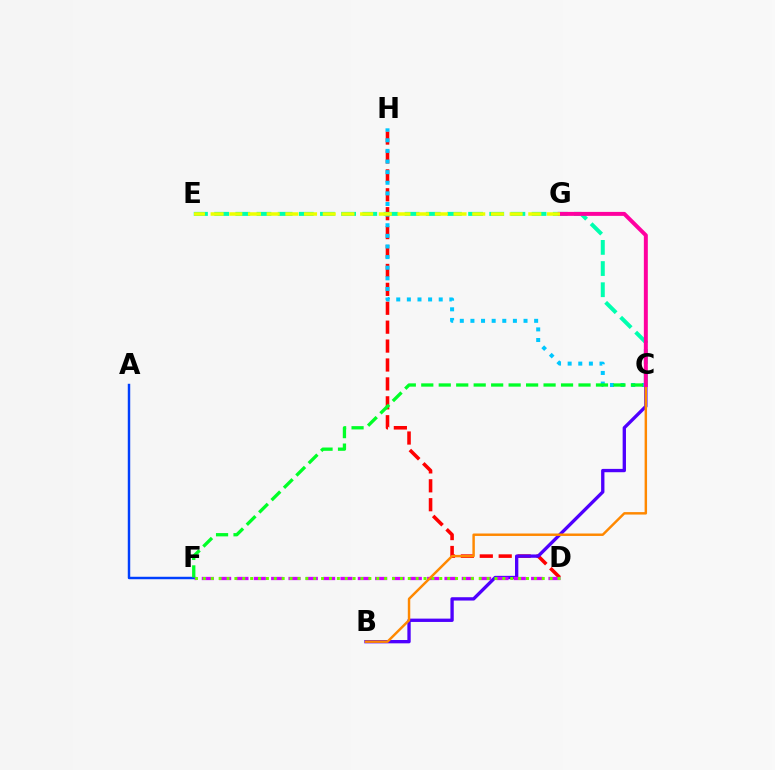{('D', 'H'): [{'color': '#ff0000', 'line_style': 'dashed', 'thickness': 2.57}], ('B', 'C'): [{'color': '#4f00ff', 'line_style': 'solid', 'thickness': 2.4}, {'color': '#ff8800', 'line_style': 'solid', 'thickness': 1.77}], ('C', 'E'): [{'color': '#00ffaf', 'line_style': 'dashed', 'thickness': 2.87}], ('A', 'F'): [{'color': '#003fff', 'line_style': 'solid', 'thickness': 1.76}], ('D', 'F'): [{'color': '#d600ff', 'line_style': 'dashed', 'thickness': 2.35}, {'color': '#66ff00', 'line_style': 'dotted', 'thickness': 2.14}], ('C', 'H'): [{'color': '#00c7ff', 'line_style': 'dotted', 'thickness': 2.89}], ('C', 'G'): [{'color': '#ff00a0', 'line_style': 'solid', 'thickness': 2.86}], ('C', 'F'): [{'color': '#00ff27', 'line_style': 'dashed', 'thickness': 2.37}], ('E', 'G'): [{'color': '#eeff00', 'line_style': 'dashed', 'thickness': 2.54}]}